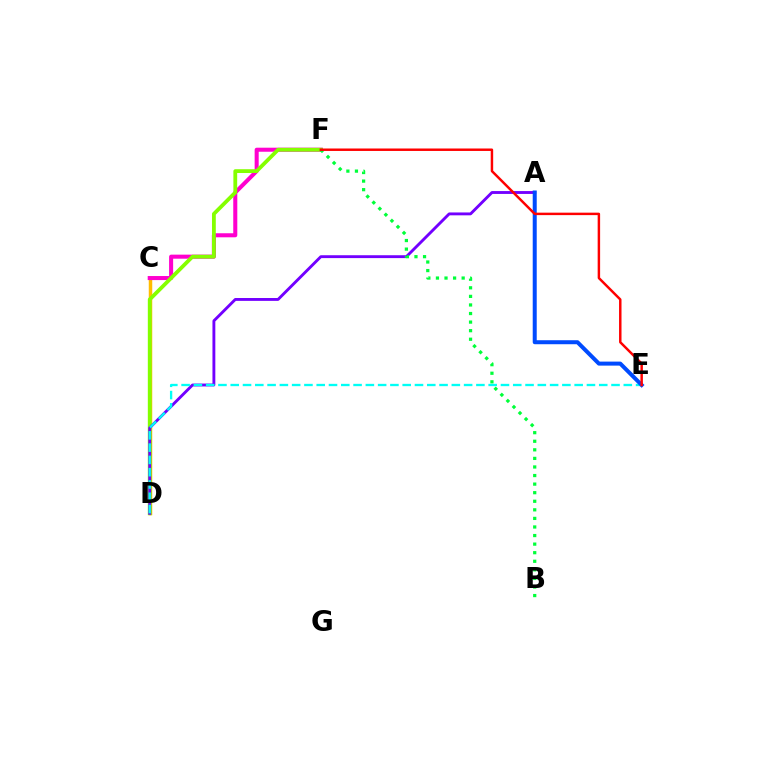{('C', 'D'): [{'color': '#ffbd00', 'line_style': 'solid', 'thickness': 2.51}], ('C', 'F'): [{'color': '#ff00cf', 'line_style': 'solid', 'thickness': 2.91}], ('D', 'F'): [{'color': '#84ff00', 'line_style': 'solid', 'thickness': 2.74}], ('A', 'D'): [{'color': '#7200ff', 'line_style': 'solid', 'thickness': 2.07}], ('D', 'E'): [{'color': '#00fff6', 'line_style': 'dashed', 'thickness': 1.67}], ('B', 'F'): [{'color': '#00ff39', 'line_style': 'dotted', 'thickness': 2.33}], ('A', 'E'): [{'color': '#004bff', 'line_style': 'solid', 'thickness': 2.89}], ('E', 'F'): [{'color': '#ff0000', 'line_style': 'solid', 'thickness': 1.77}]}